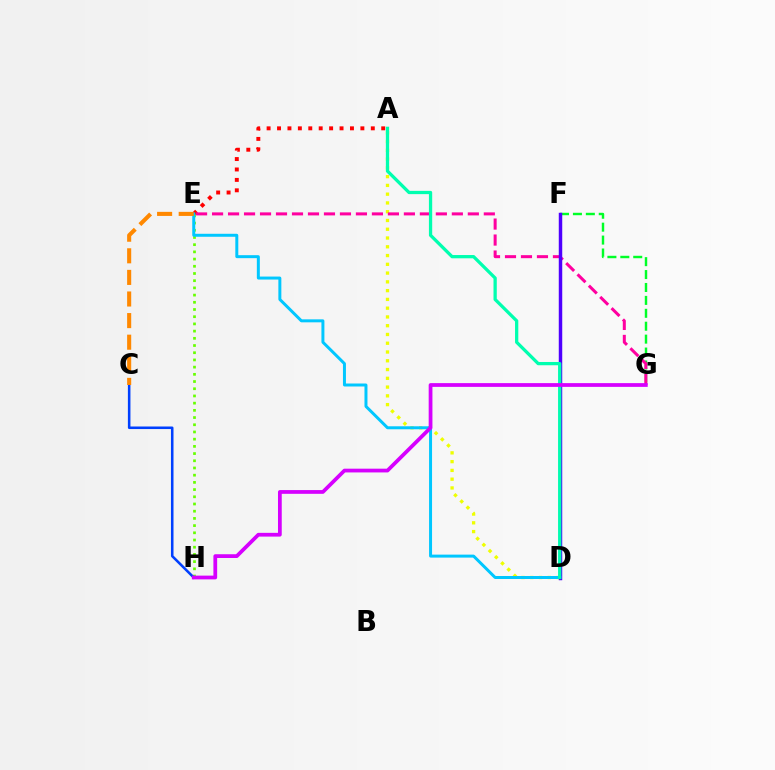{('A', 'E'): [{'color': '#ff0000', 'line_style': 'dotted', 'thickness': 2.83}], ('A', 'D'): [{'color': '#eeff00', 'line_style': 'dotted', 'thickness': 2.38}, {'color': '#00ffaf', 'line_style': 'solid', 'thickness': 2.35}], ('F', 'G'): [{'color': '#00ff27', 'line_style': 'dashed', 'thickness': 1.75}], ('E', 'H'): [{'color': '#66ff00', 'line_style': 'dotted', 'thickness': 1.96}], ('E', 'G'): [{'color': '#ff00a0', 'line_style': 'dashed', 'thickness': 2.17}], ('D', 'F'): [{'color': '#4f00ff', 'line_style': 'solid', 'thickness': 2.49}], ('C', 'H'): [{'color': '#003fff', 'line_style': 'solid', 'thickness': 1.84}], ('D', 'E'): [{'color': '#00c7ff', 'line_style': 'solid', 'thickness': 2.15}], ('C', 'E'): [{'color': '#ff8800', 'line_style': 'dashed', 'thickness': 2.93}], ('G', 'H'): [{'color': '#d600ff', 'line_style': 'solid', 'thickness': 2.7}]}